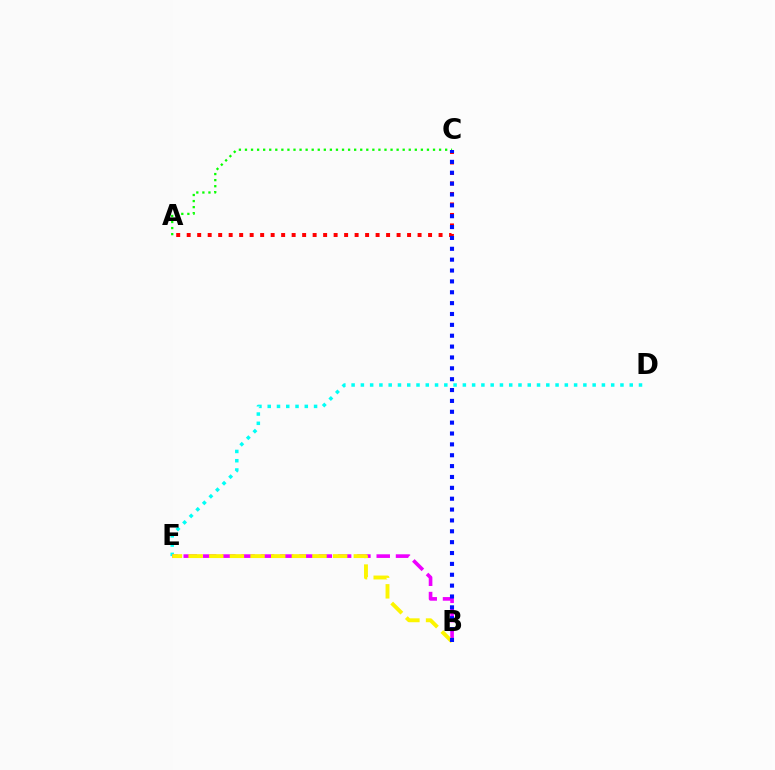{('A', 'C'): [{'color': '#08ff00', 'line_style': 'dotted', 'thickness': 1.65}, {'color': '#ff0000', 'line_style': 'dotted', 'thickness': 2.85}], ('D', 'E'): [{'color': '#00fff6', 'line_style': 'dotted', 'thickness': 2.52}], ('B', 'E'): [{'color': '#ee00ff', 'line_style': 'dashed', 'thickness': 2.62}, {'color': '#fcf500', 'line_style': 'dashed', 'thickness': 2.8}], ('B', 'C'): [{'color': '#0010ff', 'line_style': 'dotted', 'thickness': 2.95}]}